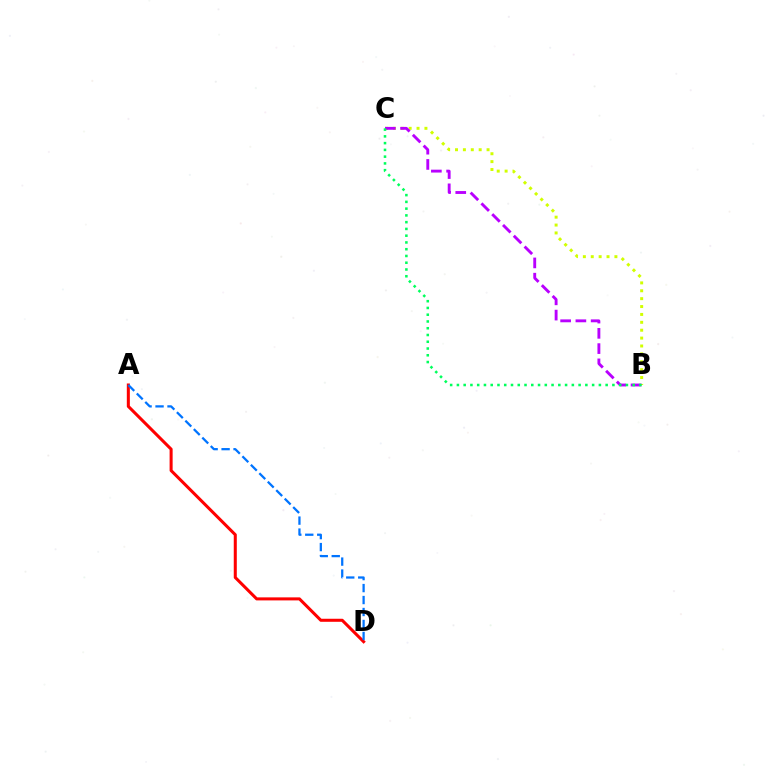{('B', 'C'): [{'color': '#d1ff00', 'line_style': 'dotted', 'thickness': 2.14}, {'color': '#b900ff', 'line_style': 'dashed', 'thickness': 2.07}, {'color': '#00ff5c', 'line_style': 'dotted', 'thickness': 1.84}], ('A', 'D'): [{'color': '#ff0000', 'line_style': 'solid', 'thickness': 2.19}, {'color': '#0074ff', 'line_style': 'dashed', 'thickness': 1.63}]}